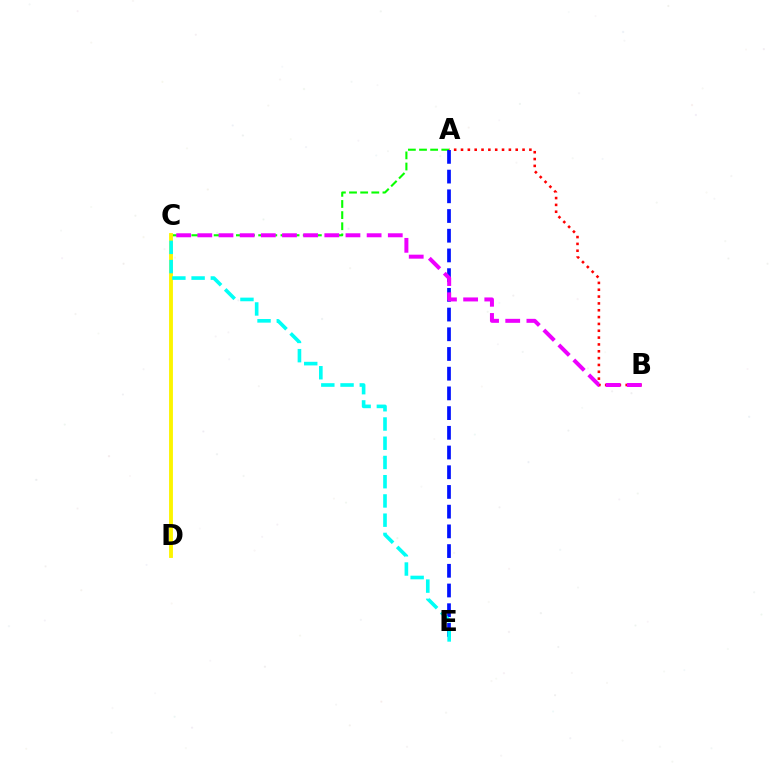{('A', 'C'): [{'color': '#08ff00', 'line_style': 'dashed', 'thickness': 1.51}], ('A', 'E'): [{'color': '#0010ff', 'line_style': 'dashed', 'thickness': 2.68}], ('C', 'D'): [{'color': '#fcf500', 'line_style': 'solid', 'thickness': 2.78}], ('A', 'B'): [{'color': '#ff0000', 'line_style': 'dotted', 'thickness': 1.86}], ('B', 'C'): [{'color': '#ee00ff', 'line_style': 'dashed', 'thickness': 2.87}], ('C', 'E'): [{'color': '#00fff6', 'line_style': 'dashed', 'thickness': 2.61}]}